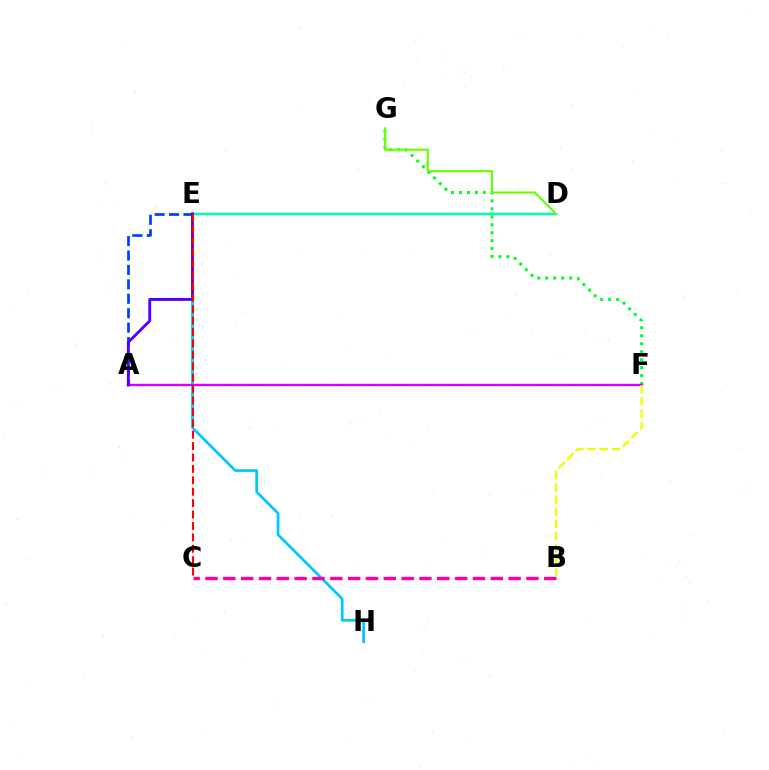{('F', 'G'): [{'color': '#00ff27', 'line_style': 'dotted', 'thickness': 2.16}], ('E', 'H'): [{'color': '#00c7ff', 'line_style': 'solid', 'thickness': 1.95}], ('A', 'E'): [{'color': '#003fff', 'line_style': 'dashed', 'thickness': 1.96}, {'color': '#4f00ff', 'line_style': 'solid', 'thickness': 2.06}], ('A', 'F'): [{'color': '#ff8800', 'line_style': 'dashed', 'thickness': 1.5}, {'color': '#d600ff', 'line_style': 'solid', 'thickness': 1.69}], ('D', 'E'): [{'color': '#00ffaf', 'line_style': 'solid', 'thickness': 1.8}], ('D', 'G'): [{'color': '#66ff00', 'line_style': 'solid', 'thickness': 1.52}], ('B', 'C'): [{'color': '#ff00a0', 'line_style': 'dashed', 'thickness': 2.42}], ('B', 'F'): [{'color': '#eeff00', 'line_style': 'dashed', 'thickness': 1.66}], ('C', 'E'): [{'color': '#ff0000', 'line_style': 'dashed', 'thickness': 1.55}]}